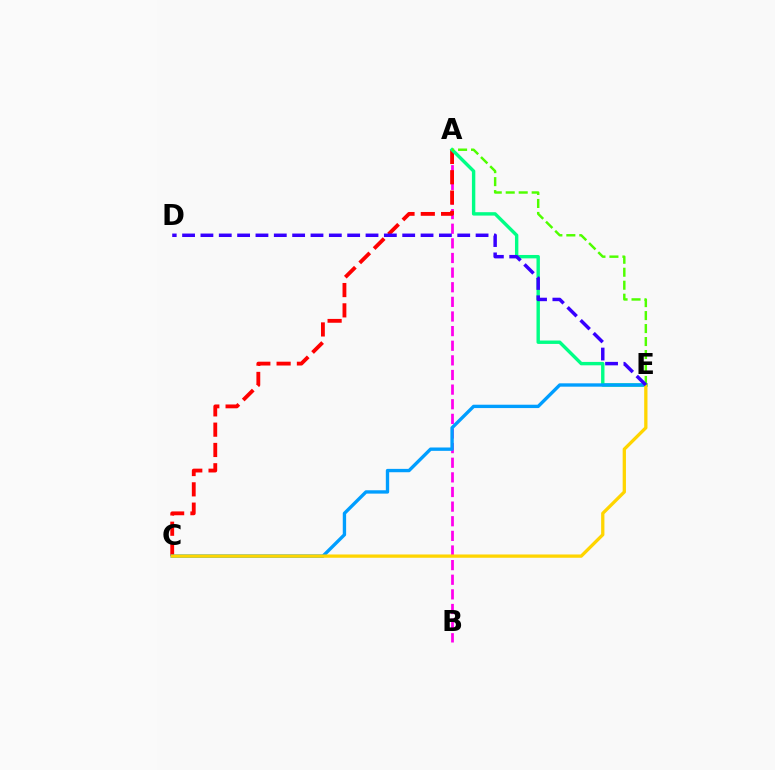{('A', 'B'): [{'color': '#ff00ed', 'line_style': 'dashed', 'thickness': 1.99}], ('A', 'C'): [{'color': '#ff0000', 'line_style': 'dashed', 'thickness': 2.76}], ('A', 'E'): [{'color': '#00ff86', 'line_style': 'solid', 'thickness': 2.45}, {'color': '#4fff00', 'line_style': 'dashed', 'thickness': 1.76}], ('C', 'E'): [{'color': '#009eff', 'line_style': 'solid', 'thickness': 2.41}, {'color': '#ffd500', 'line_style': 'solid', 'thickness': 2.36}], ('D', 'E'): [{'color': '#3700ff', 'line_style': 'dashed', 'thickness': 2.49}]}